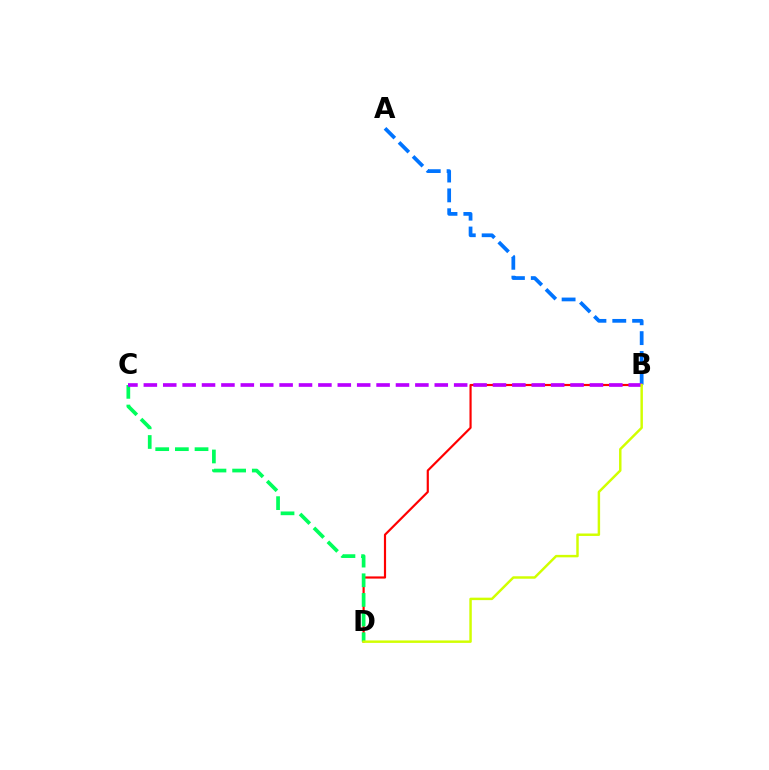{('B', 'D'): [{'color': '#ff0000', 'line_style': 'solid', 'thickness': 1.57}, {'color': '#d1ff00', 'line_style': 'solid', 'thickness': 1.77}], ('C', 'D'): [{'color': '#00ff5c', 'line_style': 'dashed', 'thickness': 2.67}], ('A', 'B'): [{'color': '#0074ff', 'line_style': 'dashed', 'thickness': 2.7}], ('B', 'C'): [{'color': '#b900ff', 'line_style': 'dashed', 'thickness': 2.63}]}